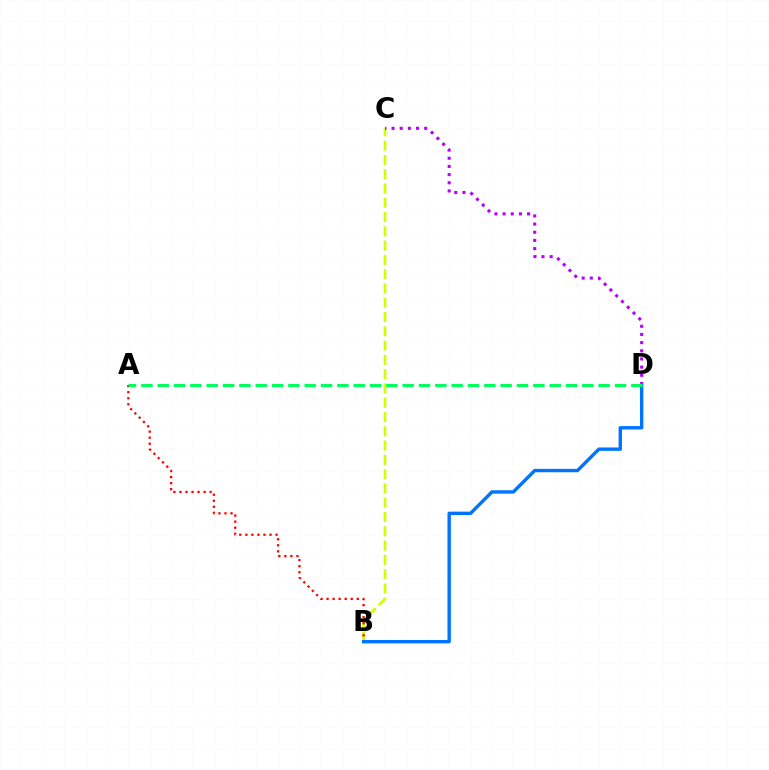{('B', 'C'): [{'color': '#d1ff00', 'line_style': 'dashed', 'thickness': 1.94}], ('A', 'B'): [{'color': '#ff0000', 'line_style': 'dotted', 'thickness': 1.64}], ('C', 'D'): [{'color': '#b900ff', 'line_style': 'dotted', 'thickness': 2.22}], ('B', 'D'): [{'color': '#0074ff', 'line_style': 'solid', 'thickness': 2.44}], ('A', 'D'): [{'color': '#00ff5c', 'line_style': 'dashed', 'thickness': 2.22}]}